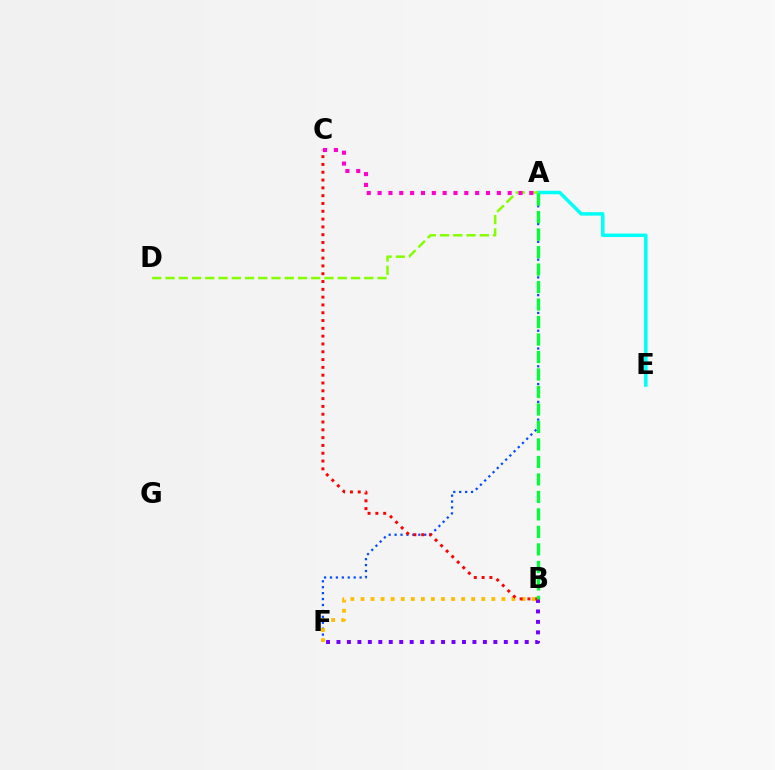{('A', 'F'): [{'color': '#004bff', 'line_style': 'dotted', 'thickness': 1.61}], ('B', 'F'): [{'color': '#ffbd00', 'line_style': 'dotted', 'thickness': 2.74}, {'color': '#7200ff', 'line_style': 'dotted', 'thickness': 2.84}], ('A', 'E'): [{'color': '#00fff6', 'line_style': 'solid', 'thickness': 2.51}], ('A', 'D'): [{'color': '#84ff00', 'line_style': 'dashed', 'thickness': 1.8}], ('B', 'C'): [{'color': '#ff0000', 'line_style': 'dotted', 'thickness': 2.12}], ('A', 'B'): [{'color': '#00ff39', 'line_style': 'dashed', 'thickness': 2.38}], ('A', 'C'): [{'color': '#ff00cf', 'line_style': 'dotted', 'thickness': 2.95}]}